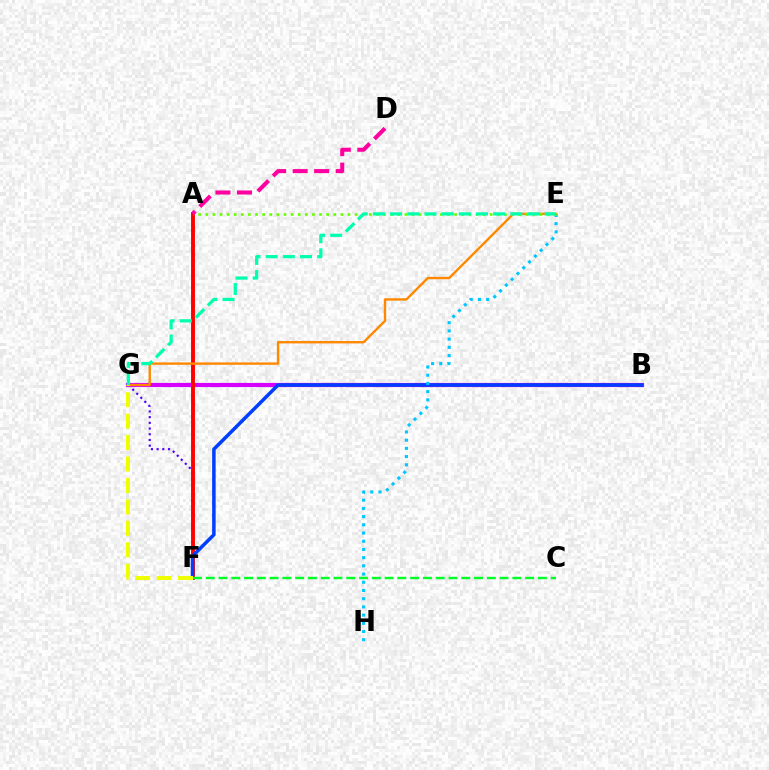{('F', 'G'): [{'color': '#4f00ff', 'line_style': 'dotted', 'thickness': 1.55}, {'color': '#eeff00', 'line_style': 'dashed', 'thickness': 2.91}], ('B', 'G'): [{'color': '#d600ff', 'line_style': 'solid', 'thickness': 2.99}], ('A', 'F'): [{'color': '#ff0000', 'line_style': 'solid', 'thickness': 2.81}], ('B', 'F'): [{'color': '#003fff', 'line_style': 'solid', 'thickness': 2.53}], ('E', 'H'): [{'color': '#00c7ff', 'line_style': 'dotted', 'thickness': 2.23}], ('C', 'F'): [{'color': '#00ff27', 'line_style': 'dashed', 'thickness': 1.74}], ('E', 'G'): [{'color': '#ff8800', 'line_style': 'solid', 'thickness': 1.72}, {'color': '#00ffaf', 'line_style': 'dashed', 'thickness': 2.33}], ('A', 'E'): [{'color': '#66ff00', 'line_style': 'dotted', 'thickness': 1.93}], ('A', 'D'): [{'color': '#ff00a0', 'line_style': 'dashed', 'thickness': 2.92}]}